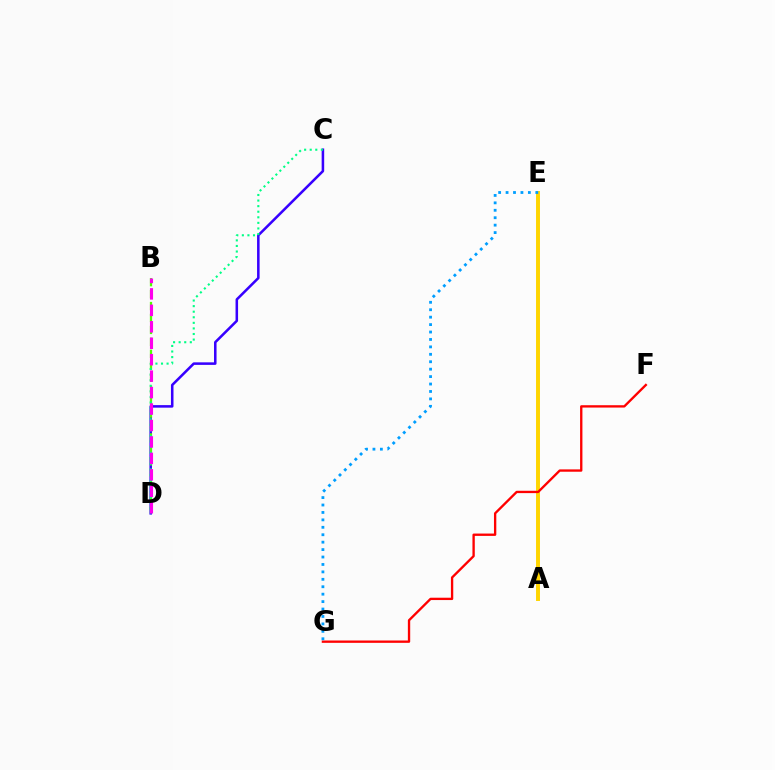{('C', 'D'): [{'color': '#3700ff', 'line_style': 'solid', 'thickness': 1.83}, {'color': '#00ff86', 'line_style': 'dotted', 'thickness': 1.52}], ('A', 'E'): [{'color': '#ffd500', 'line_style': 'solid', 'thickness': 2.83}], ('F', 'G'): [{'color': '#ff0000', 'line_style': 'solid', 'thickness': 1.68}], ('B', 'D'): [{'color': '#4fff00', 'line_style': 'dashed', 'thickness': 1.62}, {'color': '#ff00ed', 'line_style': 'dashed', 'thickness': 2.23}], ('E', 'G'): [{'color': '#009eff', 'line_style': 'dotted', 'thickness': 2.02}]}